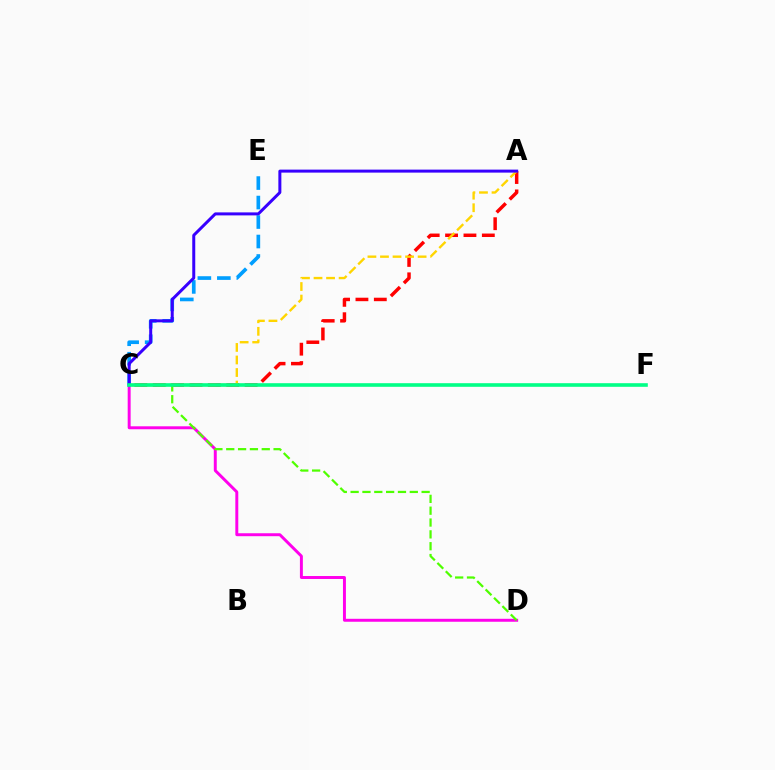{('A', 'C'): [{'color': '#ff0000', 'line_style': 'dashed', 'thickness': 2.5}, {'color': '#ffd500', 'line_style': 'dashed', 'thickness': 1.7}, {'color': '#3700ff', 'line_style': 'solid', 'thickness': 2.16}], ('C', 'E'): [{'color': '#009eff', 'line_style': 'dashed', 'thickness': 2.65}], ('C', 'D'): [{'color': '#ff00ed', 'line_style': 'solid', 'thickness': 2.12}, {'color': '#4fff00', 'line_style': 'dashed', 'thickness': 1.61}], ('C', 'F'): [{'color': '#00ff86', 'line_style': 'solid', 'thickness': 2.6}]}